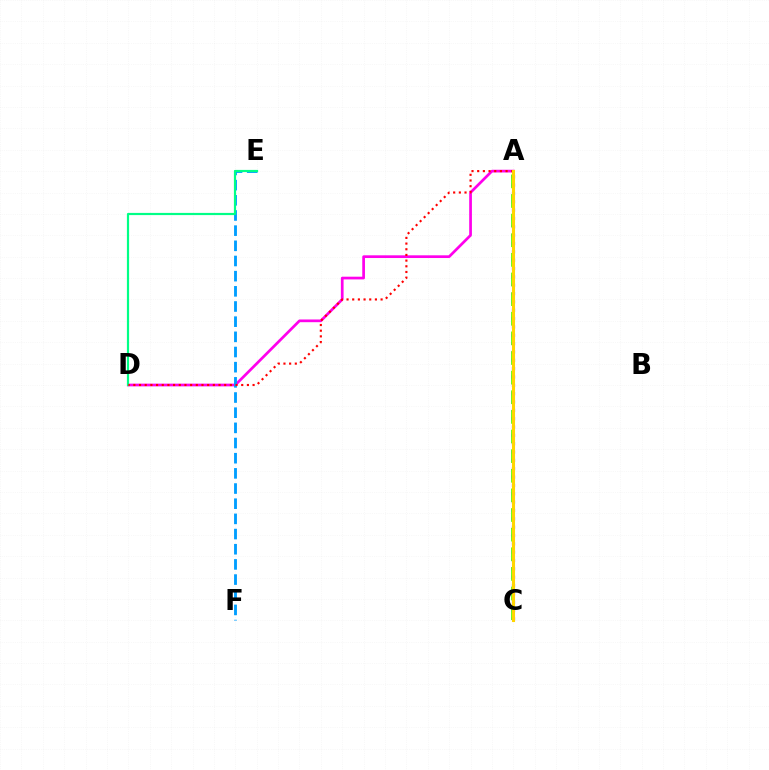{('A', 'D'): [{'color': '#ff00ed', 'line_style': 'solid', 'thickness': 1.96}, {'color': '#ff0000', 'line_style': 'dotted', 'thickness': 1.54}], ('A', 'C'): [{'color': '#4fff00', 'line_style': 'dashed', 'thickness': 2.67}, {'color': '#3700ff', 'line_style': 'dotted', 'thickness': 2.27}, {'color': '#ffd500', 'line_style': 'solid', 'thickness': 2.22}], ('E', 'F'): [{'color': '#009eff', 'line_style': 'dashed', 'thickness': 2.06}], ('D', 'E'): [{'color': '#00ff86', 'line_style': 'solid', 'thickness': 1.58}]}